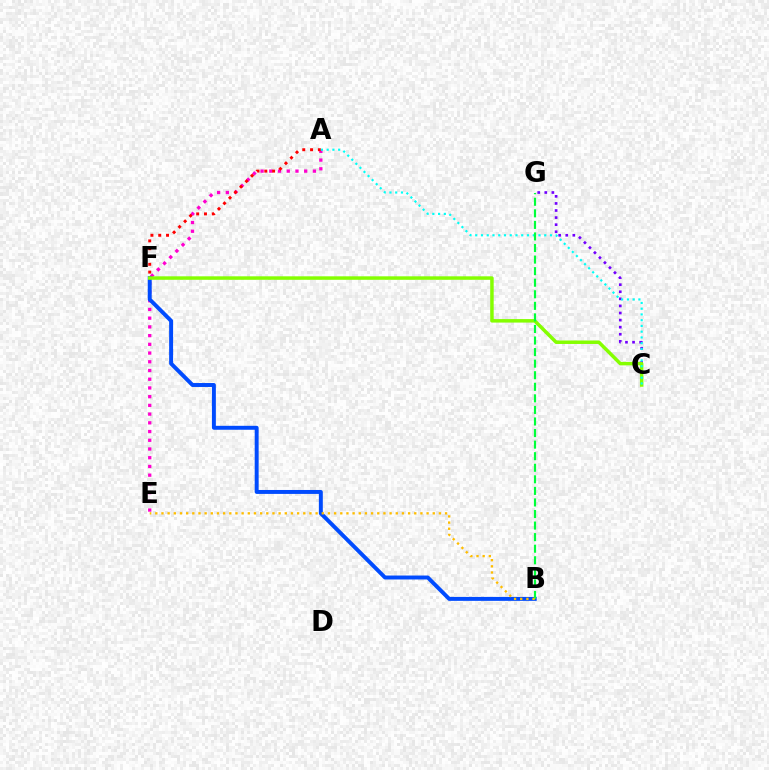{('A', 'E'): [{'color': '#ff00cf', 'line_style': 'dotted', 'thickness': 2.37}], ('B', 'F'): [{'color': '#004bff', 'line_style': 'solid', 'thickness': 2.84}], ('C', 'G'): [{'color': '#7200ff', 'line_style': 'dotted', 'thickness': 1.92}], ('C', 'F'): [{'color': '#84ff00', 'line_style': 'solid', 'thickness': 2.51}], ('A', 'F'): [{'color': '#ff0000', 'line_style': 'dotted', 'thickness': 2.12}], ('A', 'C'): [{'color': '#00fff6', 'line_style': 'dotted', 'thickness': 1.56}], ('B', 'G'): [{'color': '#00ff39', 'line_style': 'dashed', 'thickness': 1.57}], ('B', 'E'): [{'color': '#ffbd00', 'line_style': 'dotted', 'thickness': 1.68}]}